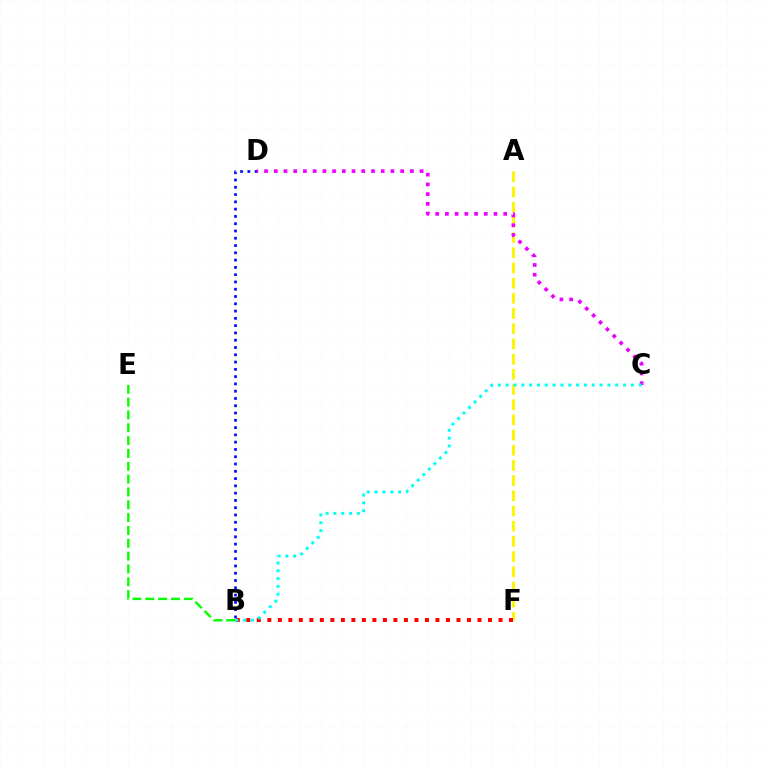{('B', 'D'): [{'color': '#0010ff', 'line_style': 'dotted', 'thickness': 1.98}], ('A', 'F'): [{'color': '#fcf500', 'line_style': 'dashed', 'thickness': 2.06}], ('B', 'F'): [{'color': '#ff0000', 'line_style': 'dotted', 'thickness': 2.86}], ('B', 'E'): [{'color': '#08ff00', 'line_style': 'dashed', 'thickness': 1.74}], ('C', 'D'): [{'color': '#ee00ff', 'line_style': 'dotted', 'thickness': 2.64}], ('B', 'C'): [{'color': '#00fff6', 'line_style': 'dotted', 'thickness': 2.13}]}